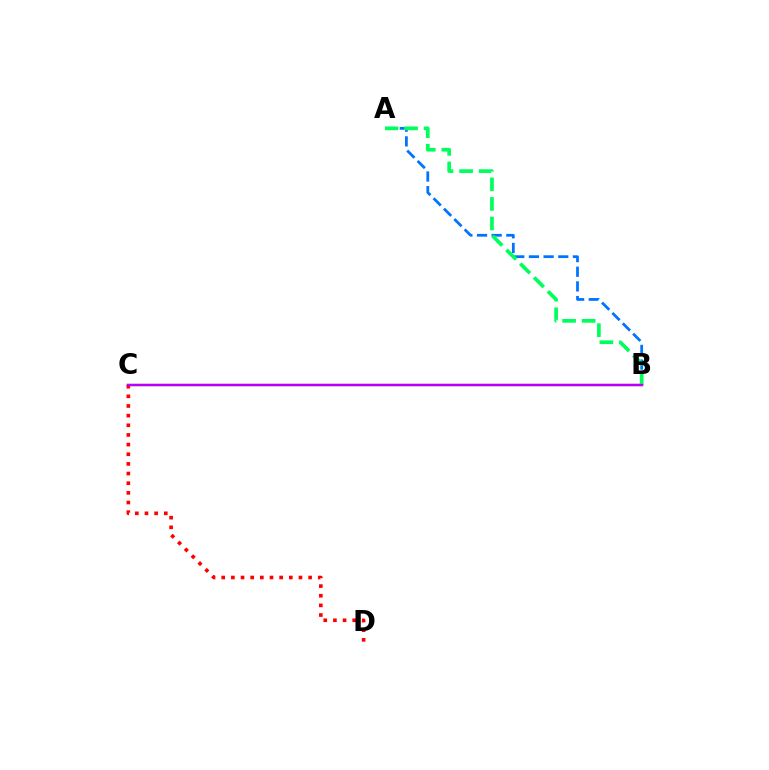{('A', 'B'): [{'color': '#0074ff', 'line_style': 'dashed', 'thickness': 1.99}, {'color': '#00ff5c', 'line_style': 'dashed', 'thickness': 2.66}], ('B', 'C'): [{'color': '#d1ff00', 'line_style': 'solid', 'thickness': 1.77}, {'color': '#b900ff', 'line_style': 'solid', 'thickness': 1.79}], ('C', 'D'): [{'color': '#ff0000', 'line_style': 'dotted', 'thickness': 2.62}]}